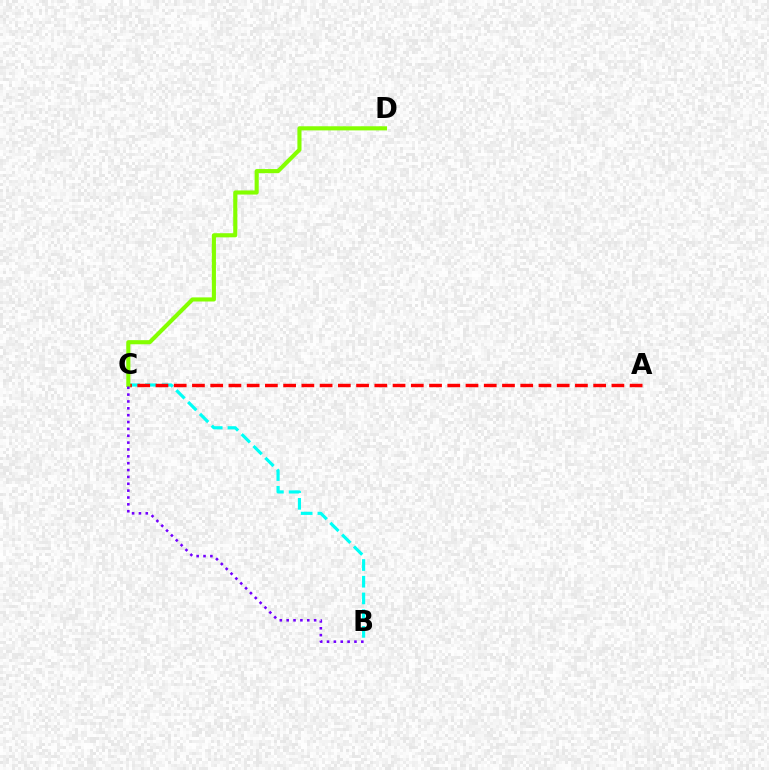{('B', 'C'): [{'color': '#00fff6', 'line_style': 'dashed', 'thickness': 2.27}, {'color': '#7200ff', 'line_style': 'dotted', 'thickness': 1.86}], ('A', 'C'): [{'color': '#ff0000', 'line_style': 'dashed', 'thickness': 2.48}], ('C', 'D'): [{'color': '#84ff00', 'line_style': 'solid', 'thickness': 2.96}]}